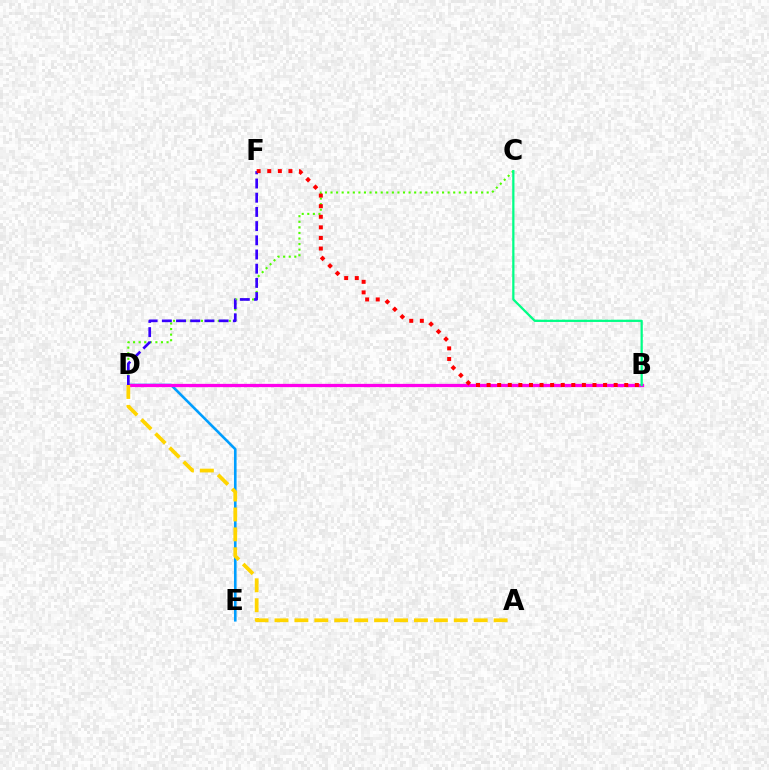{('C', 'D'): [{'color': '#4fff00', 'line_style': 'dotted', 'thickness': 1.52}], ('D', 'E'): [{'color': '#009eff', 'line_style': 'solid', 'thickness': 1.88}], ('B', 'D'): [{'color': '#ff00ed', 'line_style': 'solid', 'thickness': 2.35}], ('B', 'C'): [{'color': '#00ff86', 'line_style': 'solid', 'thickness': 1.61}], ('D', 'F'): [{'color': '#3700ff', 'line_style': 'dashed', 'thickness': 1.93}], ('B', 'F'): [{'color': '#ff0000', 'line_style': 'dotted', 'thickness': 2.88}], ('A', 'D'): [{'color': '#ffd500', 'line_style': 'dashed', 'thickness': 2.71}]}